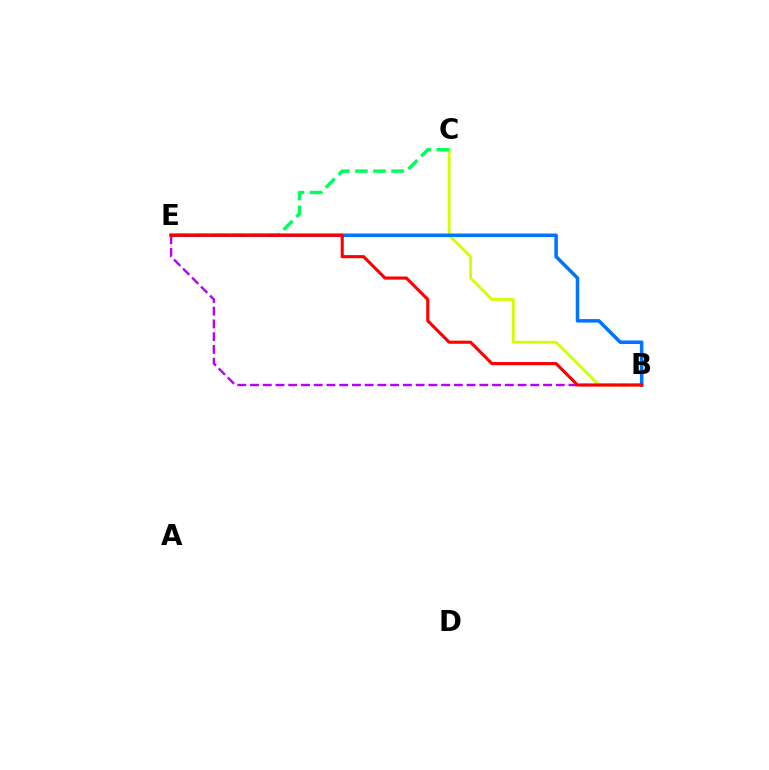{('B', 'E'): [{'color': '#b900ff', 'line_style': 'dashed', 'thickness': 1.73}, {'color': '#0074ff', 'line_style': 'solid', 'thickness': 2.53}, {'color': '#ff0000', 'line_style': 'solid', 'thickness': 2.24}], ('B', 'C'): [{'color': '#d1ff00', 'line_style': 'solid', 'thickness': 2.01}], ('C', 'E'): [{'color': '#00ff5c', 'line_style': 'dashed', 'thickness': 2.45}]}